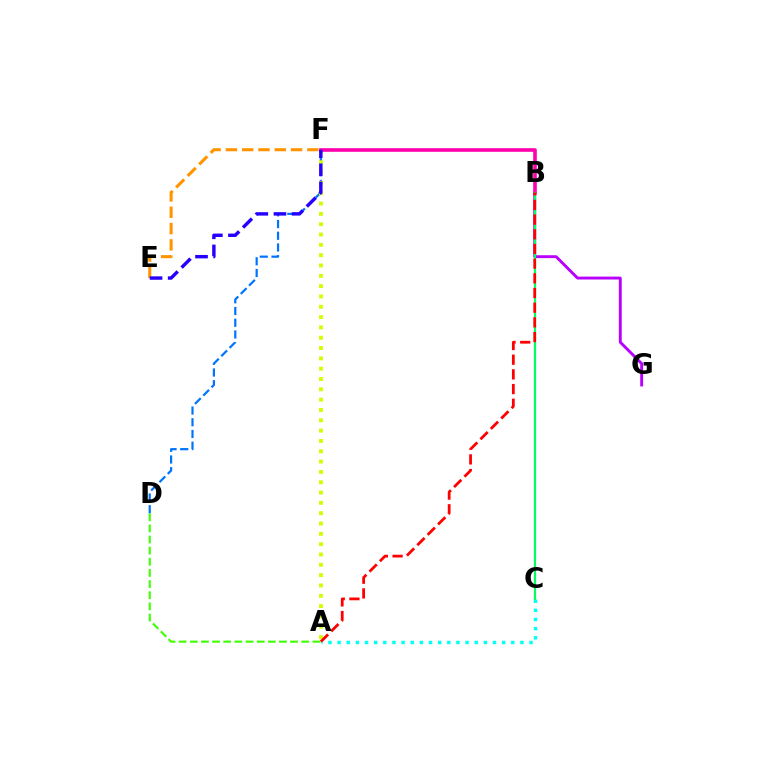{('D', 'F'): [{'color': '#0074ff', 'line_style': 'dashed', 'thickness': 1.59}], ('B', 'G'): [{'color': '#b900ff', 'line_style': 'solid', 'thickness': 2.08}], ('A', 'F'): [{'color': '#d1ff00', 'line_style': 'dotted', 'thickness': 2.8}], ('A', 'C'): [{'color': '#00fff6', 'line_style': 'dotted', 'thickness': 2.48}], ('E', 'F'): [{'color': '#ff9400', 'line_style': 'dashed', 'thickness': 2.21}, {'color': '#2500ff', 'line_style': 'dashed', 'thickness': 2.46}], ('B', 'F'): [{'color': '#ff00ac', 'line_style': 'solid', 'thickness': 2.6}], ('A', 'D'): [{'color': '#3dff00', 'line_style': 'dashed', 'thickness': 1.51}], ('B', 'C'): [{'color': '#00ff5c', 'line_style': 'solid', 'thickness': 1.57}], ('A', 'B'): [{'color': '#ff0000', 'line_style': 'dashed', 'thickness': 1.99}]}